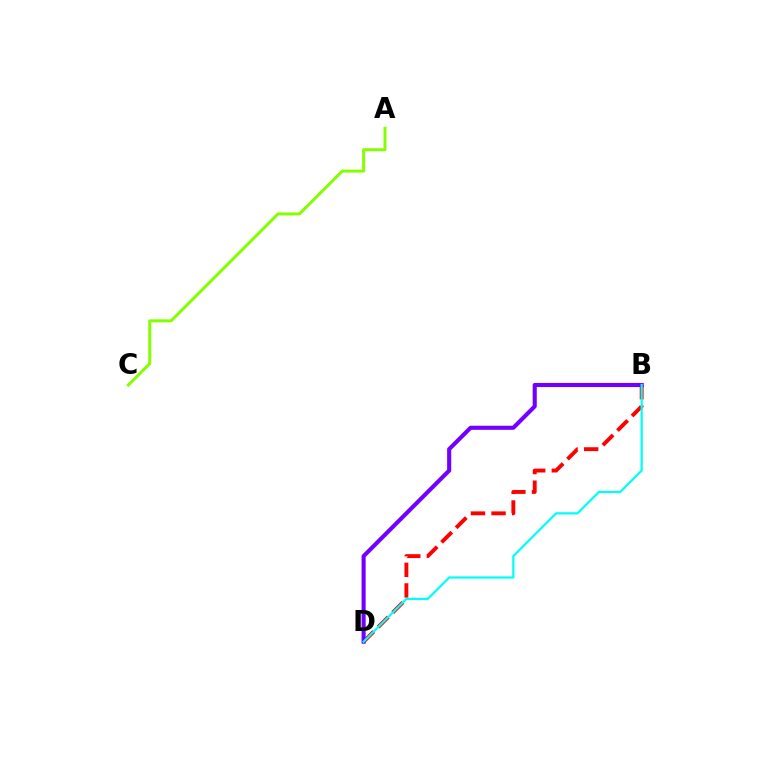{('A', 'C'): [{'color': '#84ff00', 'line_style': 'solid', 'thickness': 2.15}], ('B', 'D'): [{'color': '#ff0000', 'line_style': 'dashed', 'thickness': 2.8}, {'color': '#7200ff', 'line_style': 'solid', 'thickness': 2.95}, {'color': '#00fff6', 'line_style': 'solid', 'thickness': 1.61}]}